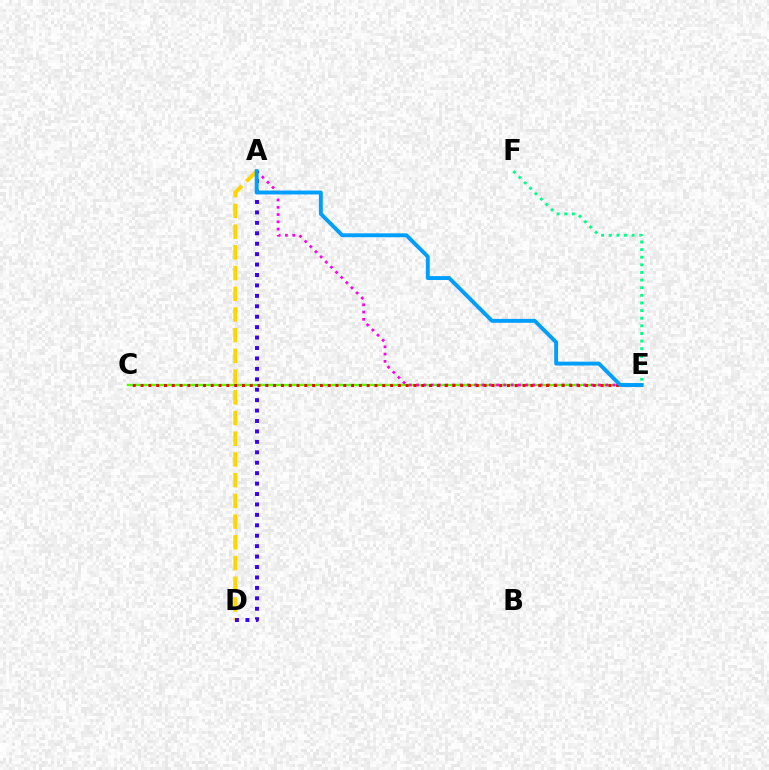{('C', 'E'): [{'color': '#4fff00', 'line_style': 'solid', 'thickness': 1.68}, {'color': '#ff0000', 'line_style': 'dotted', 'thickness': 2.12}], ('A', 'D'): [{'color': '#ffd500', 'line_style': 'dashed', 'thickness': 2.81}, {'color': '#3700ff', 'line_style': 'dotted', 'thickness': 2.83}], ('A', 'E'): [{'color': '#ff00ed', 'line_style': 'dotted', 'thickness': 1.98}, {'color': '#009eff', 'line_style': 'solid', 'thickness': 2.8}], ('E', 'F'): [{'color': '#00ff86', 'line_style': 'dotted', 'thickness': 2.07}]}